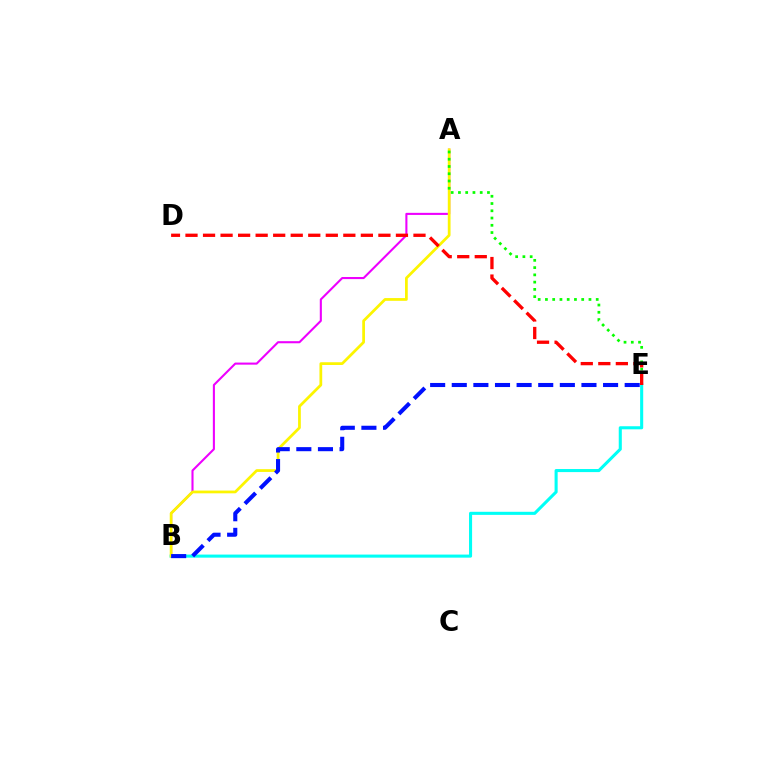{('B', 'E'): [{'color': '#00fff6', 'line_style': 'solid', 'thickness': 2.21}, {'color': '#0010ff', 'line_style': 'dashed', 'thickness': 2.94}], ('A', 'B'): [{'color': '#ee00ff', 'line_style': 'solid', 'thickness': 1.51}, {'color': '#fcf500', 'line_style': 'solid', 'thickness': 1.98}], ('A', 'E'): [{'color': '#08ff00', 'line_style': 'dotted', 'thickness': 1.97}], ('D', 'E'): [{'color': '#ff0000', 'line_style': 'dashed', 'thickness': 2.38}]}